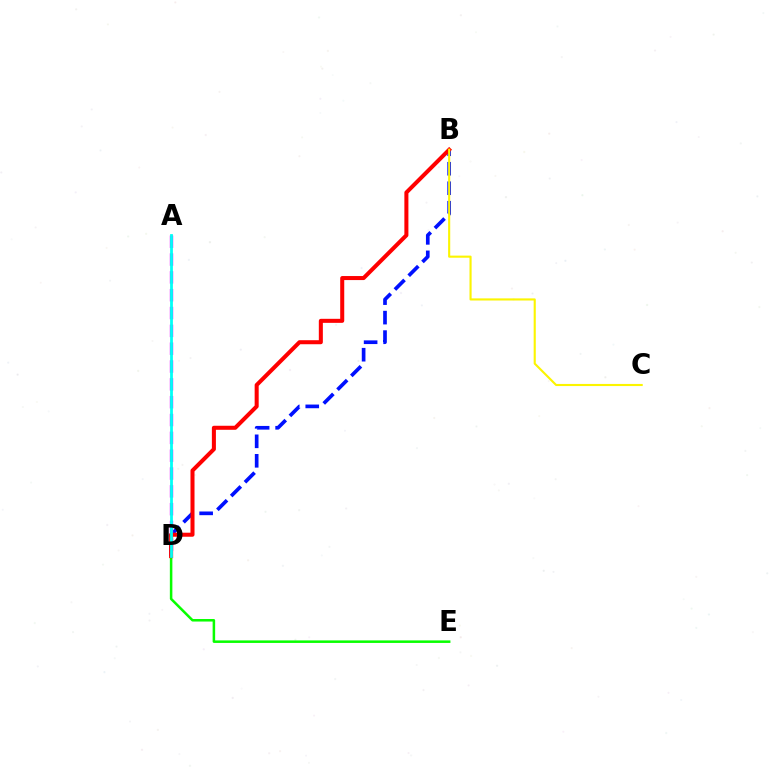{('B', 'D'): [{'color': '#0010ff', 'line_style': 'dashed', 'thickness': 2.65}, {'color': '#ff0000', 'line_style': 'solid', 'thickness': 2.9}], ('A', 'D'): [{'color': '#ee00ff', 'line_style': 'dashed', 'thickness': 2.42}, {'color': '#00fff6', 'line_style': 'solid', 'thickness': 2.0}], ('D', 'E'): [{'color': '#08ff00', 'line_style': 'solid', 'thickness': 1.82}], ('B', 'C'): [{'color': '#fcf500', 'line_style': 'solid', 'thickness': 1.52}]}